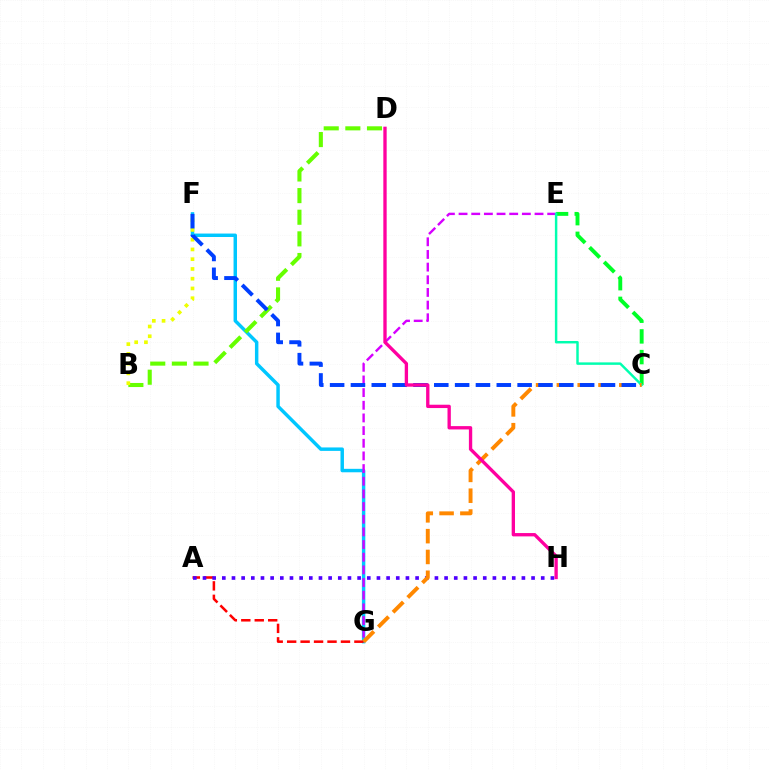{('F', 'G'): [{'color': '#00c7ff', 'line_style': 'solid', 'thickness': 2.49}], ('E', 'G'): [{'color': '#d600ff', 'line_style': 'dashed', 'thickness': 1.72}], ('A', 'G'): [{'color': '#ff0000', 'line_style': 'dashed', 'thickness': 1.83}], ('B', 'D'): [{'color': '#66ff00', 'line_style': 'dashed', 'thickness': 2.94}], ('A', 'H'): [{'color': '#4f00ff', 'line_style': 'dotted', 'thickness': 2.63}], ('C', 'E'): [{'color': '#00ff27', 'line_style': 'dashed', 'thickness': 2.81}, {'color': '#00ffaf', 'line_style': 'solid', 'thickness': 1.77}], ('C', 'G'): [{'color': '#ff8800', 'line_style': 'dashed', 'thickness': 2.83}], ('B', 'F'): [{'color': '#eeff00', 'line_style': 'dotted', 'thickness': 2.65}], ('C', 'F'): [{'color': '#003fff', 'line_style': 'dashed', 'thickness': 2.83}], ('D', 'H'): [{'color': '#ff00a0', 'line_style': 'solid', 'thickness': 2.4}]}